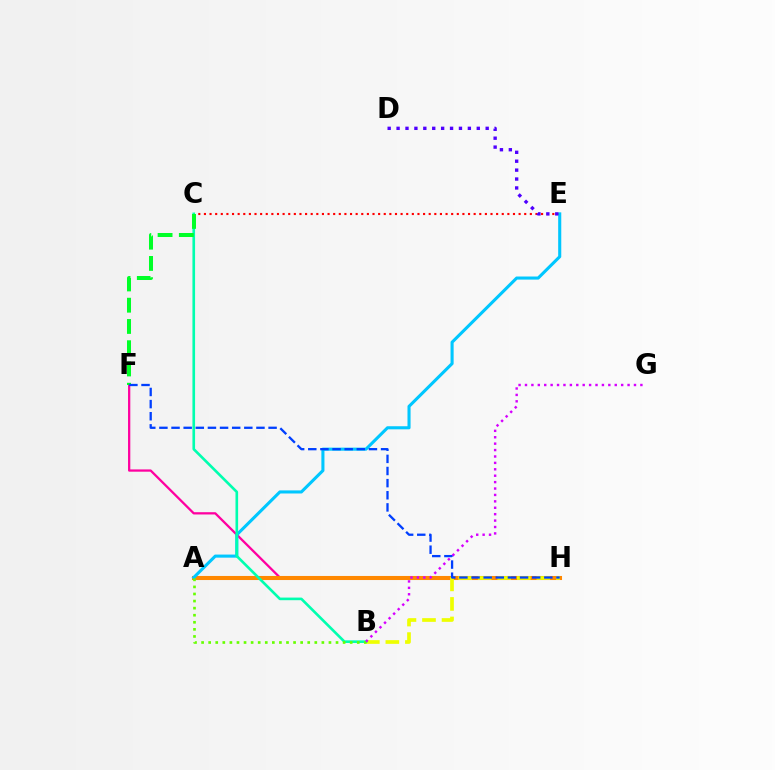{('F', 'H'): [{'color': '#ff00a0', 'line_style': 'solid', 'thickness': 1.64}, {'color': '#003fff', 'line_style': 'dashed', 'thickness': 1.65}], ('A', 'H'): [{'color': '#ff8800', 'line_style': 'solid', 'thickness': 2.93}], ('C', 'E'): [{'color': '#ff0000', 'line_style': 'dotted', 'thickness': 1.53}], ('A', 'E'): [{'color': '#00c7ff', 'line_style': 'solid', 'thickness': 2.22}], ('B', 'H'): [{'color': '#eeff00', 'line_style': 'dashed', 'thickness': 2.65}], ('B', 'C'): [{'color': '#00ffaf', 'line_style': 'solid', 'thickness': 1.89}], ('C', 'F'): [{'color': '#00ff27', 'line_style': 'dashed', 'thickness': 2.89}], ('A', 'B'): [{'color': '#66ff00', 'line_style': 'dotted', 'thickness': 1.92}], ('D', 'E'): [{'color': '#4f00ff', 'line_style': 'dotted', 'thickness': 2.42}], ('B', 'G'): [{'color': '#d600ff', 'line_style': 'dotted', 'thickness': 1.74}]}